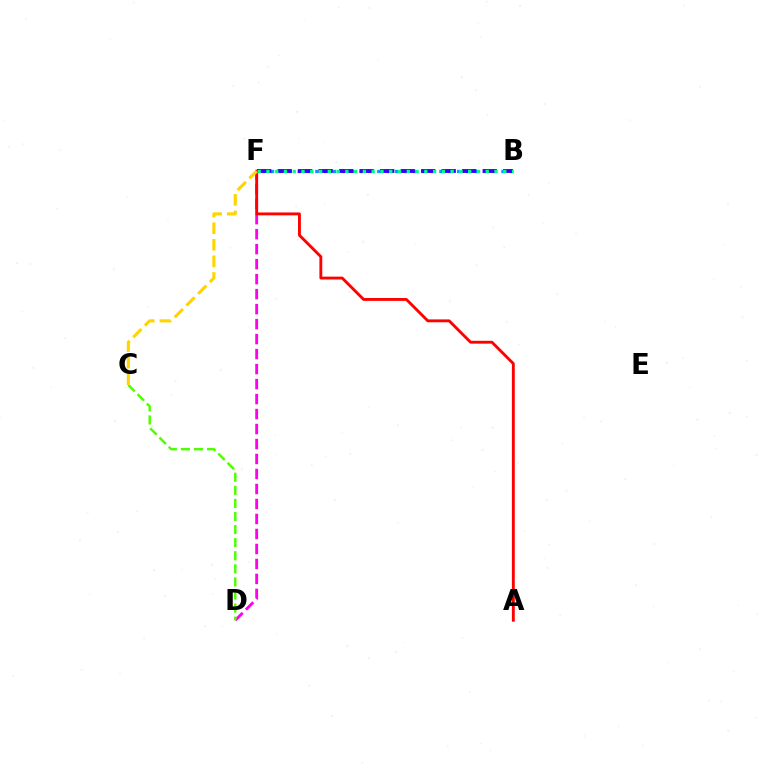{('B', 'F'): [{'color': '#009eff', 'line_style': 'dotted', 'thickness': 2.41}, {'color': '#3700ff', 'line_style': 'dashed', 'thickness': 2.79}, {'color': '#00ff86', 'line_style': 'dotted', 'thickness': 2.38}], ('D', 'F'): [{'color': '#ff00ed', 'line_style': 'dashed', 'thickness': 2.04}], ('A', 'F'): [{'color': '#ff0000', 'line_style': 'solid', 'thickness': 2.06}], ('C', 'D'): [{'color': '#4fff00', 'line_style': 'dashed', 'thickness': 1.78}], ('C', 'F'): [{'color': '#ffd500', 'line_style': 'dashed', 'thickness': 2.25}]}